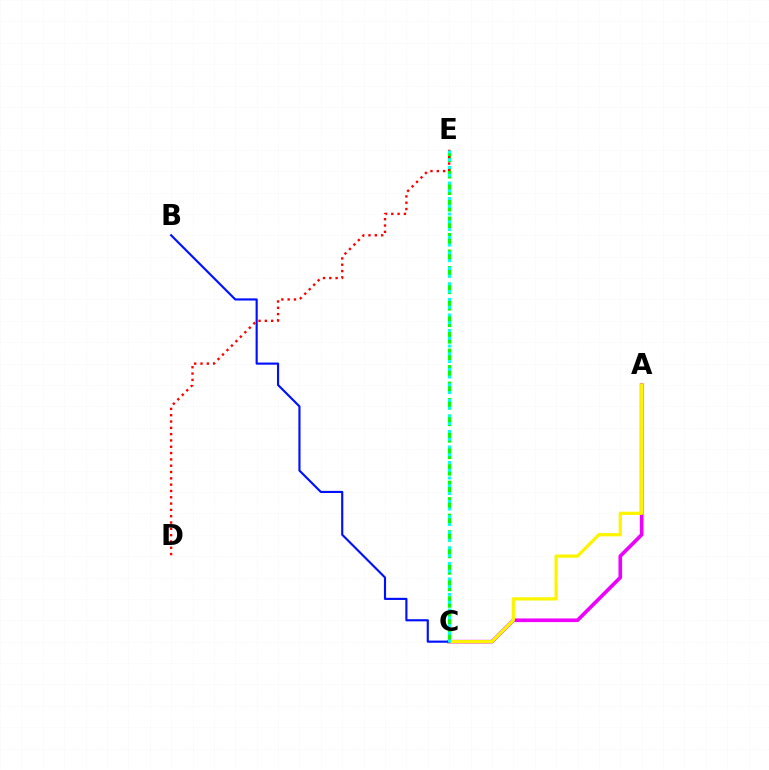{('C', 'E'): [{'color': '#08ff00', 'line_style': 'dashed', 'thickness': 2.24}, {'color': '#00fff6', 'line_style': 'dotted', 'thickness': 2.11}], ('A', 'C'): [{'color': '#ee00ff', 'line_style': 'solid', 'thickness': 2.63}, {'color': '#fcf500', 'line_style': 'solid', 'thickness': 2.35}], ('D', 'E'): [{'color': '#ff0000', 'line_style': 'dotted', 'thickness': 1.72}], ('B', 'C'): [{'color': '#0010ff', 'line_style': 'solid', 'thickness': 1.55}]}